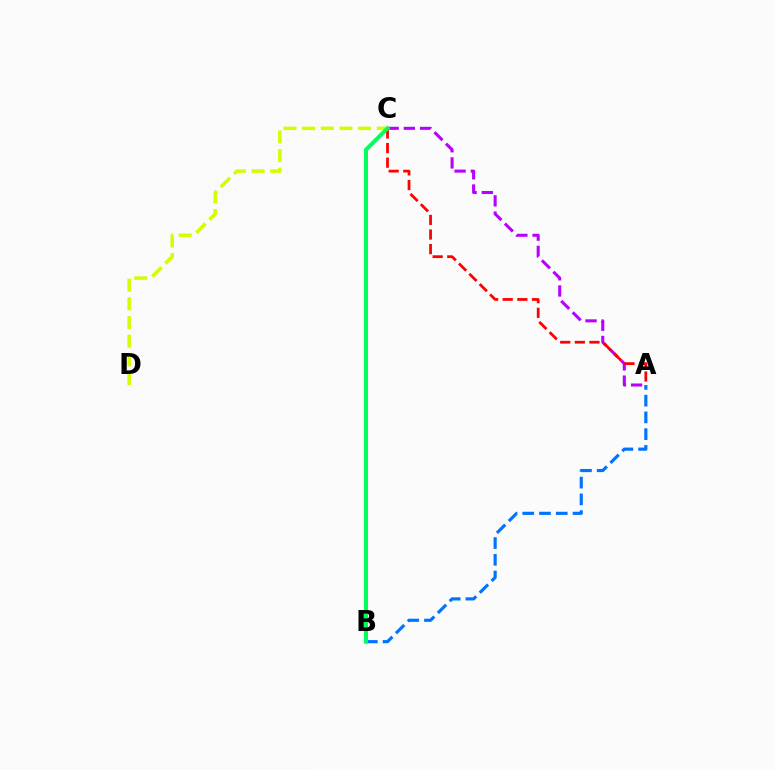{('C', 'D'): [{'color': '#d1ff00', 'line_style': 'dashed', 'thickness': 2.54}], ('A', 'C'): [{'color': '#b900ff', 'line_style': 'dashed', 'thickness': 2.2}, {'color': '#ff0000', 'line_style': 'dashed', 'thickness': 1.99}], ('A', 'B'): [{'color': '#0074ff', 'line_style': 'dashed', 'thickness': 2.28}], ('B', 'C'): [{'color': '#00ff5c', 'line_style': 'solid', 'thickness': 2.89}]}